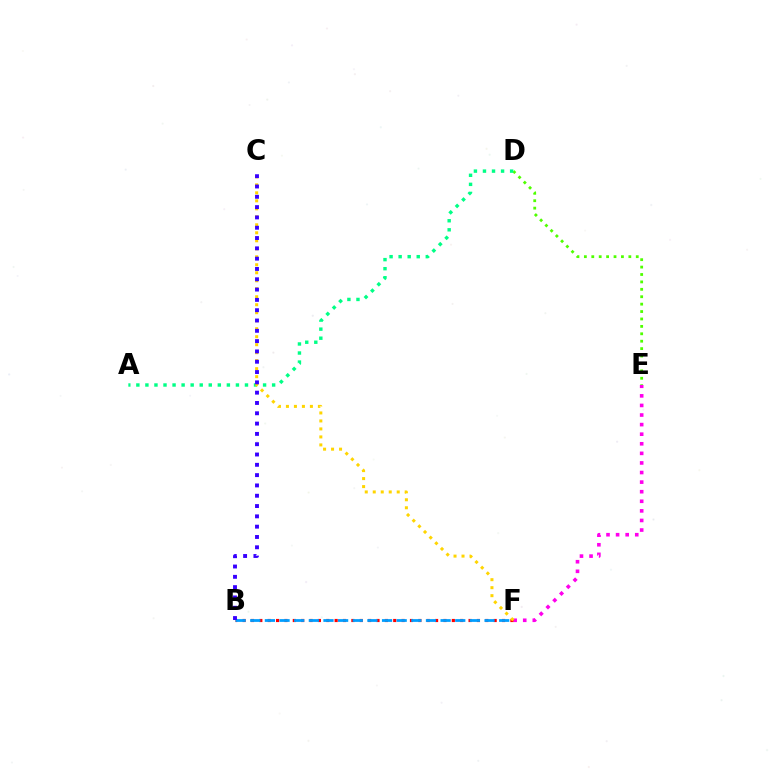{('E', 'F'): [{'color': '#ff00ed', 'line_style': 'dotted', 'thickness': 2.6}], ('B', 'F'): [{'color': '#ff0000', 'line_style': 'dotted', 'thickness': 2.27}, {'color': '#009eff', 'line_style': 'dashed', 'thickness': 1.99}], ('D', 'E'): [{'color': '#4fff00', 'line_style': 'dotted', 'thickness': 2.01}], ('A', 'D'): [{'color': '#00ff86', 'line_style': 'dotted', 'thickness': 2.46}], ('C', 'F'): [{'color': '#ffd500', 'line_style': 'dotted', 'thickness': 2.17}], ('B', 'C'): [{'color': '#3700ff', 'line_style': 'dotted', 'thickness': 2.8}]}